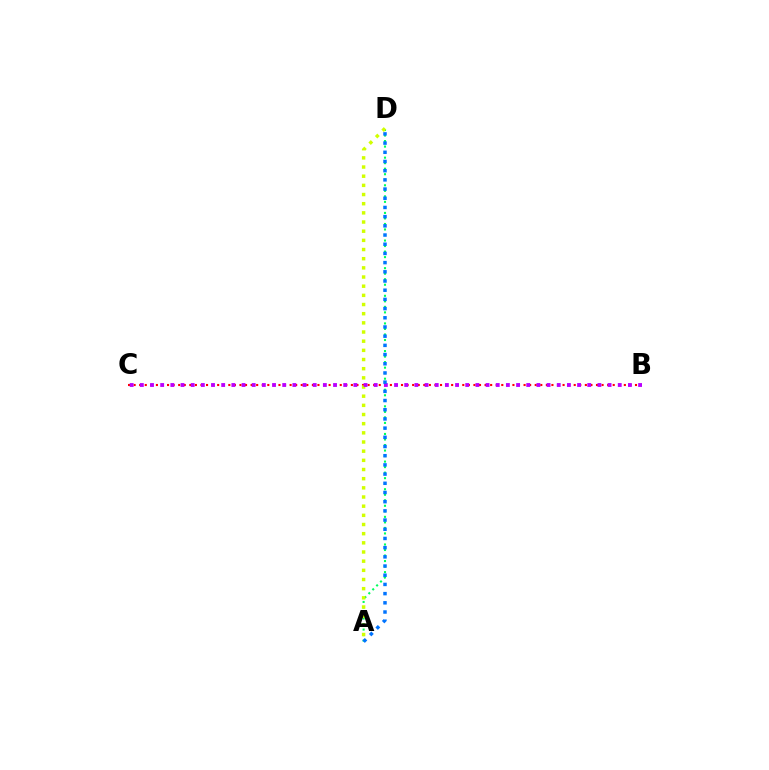{('A', 'D'): [{'color': '#00ff5c', 'line_style': 'dotted', 'thickness': 1.5}, {'color': '#d1ff00', 'line_style': 'dotted', 'thickness': 2.49}, {'color': '#0074ff', 'line_style': 'dotted', 'thickness': 2.5}], ('B', 'C'): [{'color': '#ff0000', 'line_style': 'dotted', 'thickness': 1.51}, {'color': '#b900ff', 'line_style': 'dotted', 'thickness': 2.76}]}